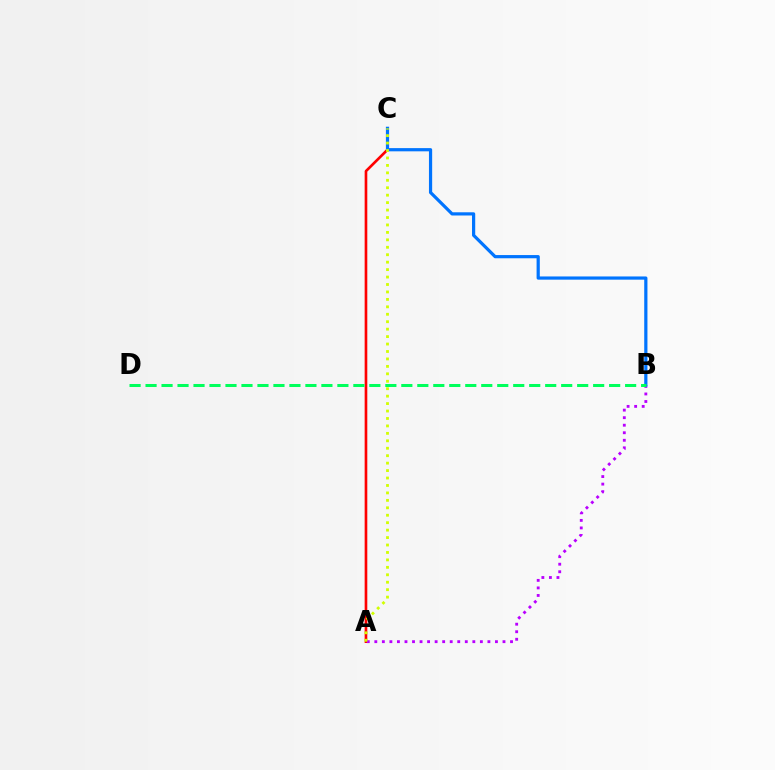{('A', 'C'): [{'color': '#ff0000', 'line_style': 'solid', 'thickness': 1.91}, {'color': '#d1ff00', 'line_style': 'dotted', 'thickness': 2.02}], ('A', 'B'): [{'color': '#b900ff', 'line_style': 'dotted', 'thickness': 2.05}], ('B', 'C'): [{'color': '#0074ff', 'line_style': 'solid', 'thickness': 2.31}], ('B', 'D'): [{'color': '#00ff5c', 'line_style': 'dashed', 'thickness': 2.17}]}